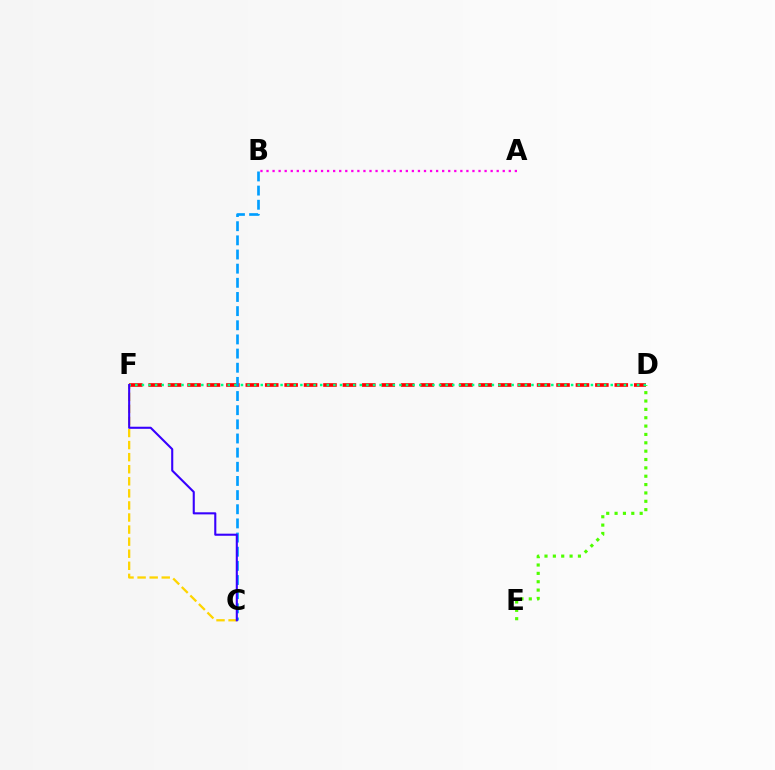{('D', 'F'): [{'color': '#ff0000', 'line_style': 'dashed', 'thickness': 2.64}, {'color': '#00ff86', 'line_style': 'dotted', 'thickness': 1.79}], ('A', 'B'): [{'color': '#ff00ed', 'line_style': 'dotted', 'thickness': 1.65}], ('C', 'F'): [{'color': '#ffd500', 'line_style': 'dashed', 'thickness': 1.64}, {'color': '#3700ff', 'line_style': 'solid', 'thickness': 1.51}], ('D', 'E'): [{'color': '#4fff00', 'line_style': 'dotted', 'thickness': 2.27}], ('B', 'C'): [{'color': '#009eff', 'line_style': 'dashed', 'thickness': 1.92}]}